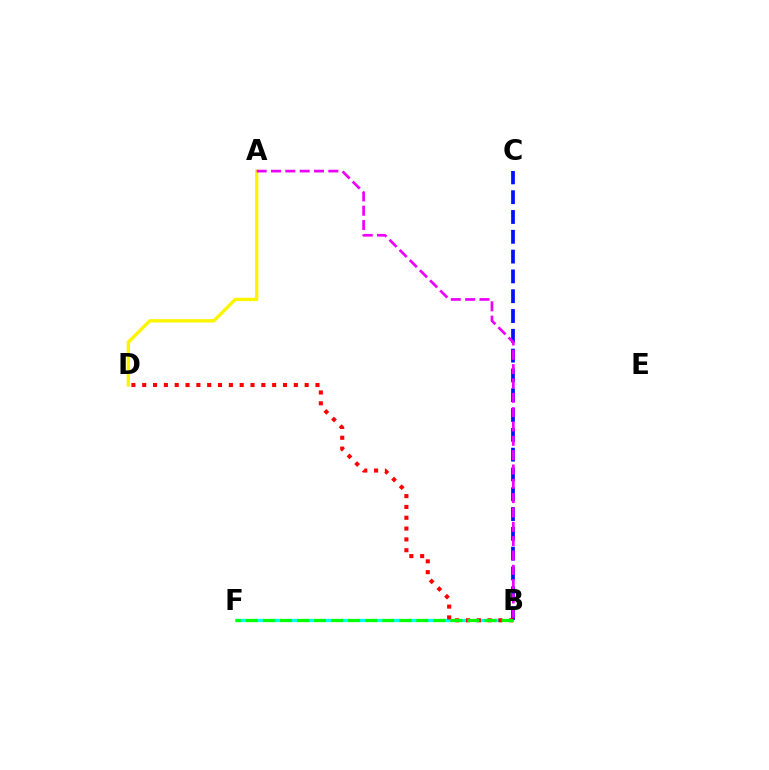{('A', 'D'): [{'color': '#fcf500', 'line_style': 'solid', 'thickness': 2.43}], ('B', 'F'): [{'color': '#00fff6', 'line_style': 'dashed', 'thickness': 2.31}, {'color': '#08ff00', 'line_style': 'dashed', 'thickness': 2.32}], ('B', 'C'): [{'color': '#0010ff', 'line_style': 'dashed', 'thickness': 2.69}], ('B', 'D'): [{'color': '#ff0000', 'line_style': 'dotted', 'thickness': 2.94}], ('A', 'B'): [{'color': '#ee00ff', 'line_style': 'dashed', 'thickness': 1.95}]}